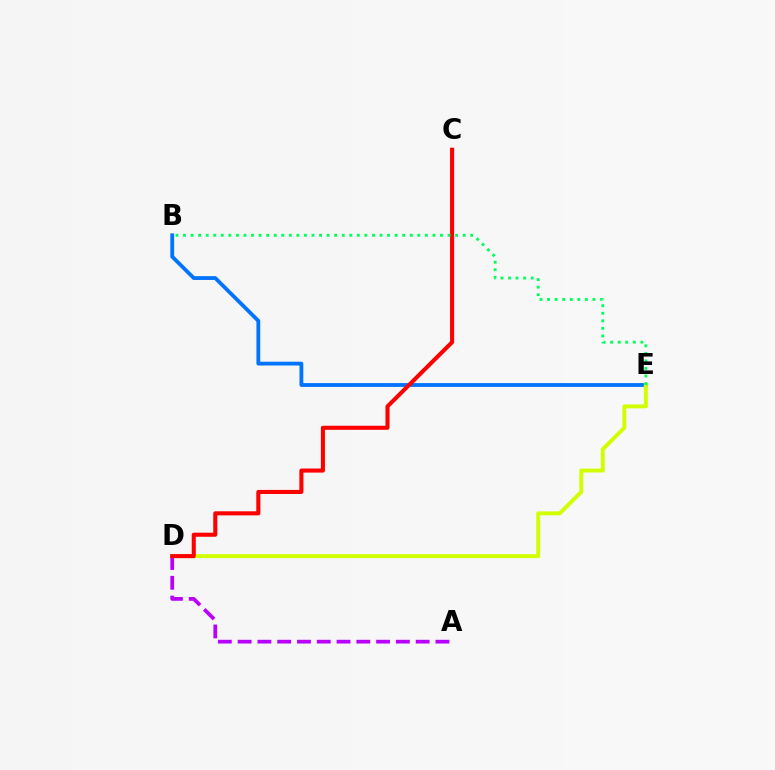{('B', 'E'): [{'color': '#0074ff', 'line_style': 'solid', 'thickness': 2.74}, {'color': '#00ff5c', 'line_style': 'dotted', 'thickness': 2.05}], ('A', 'D'): [{'color': '#b900ff', 'line_style': 'dashed', 'thickness': 2.69}], ('D', 'E'): [{'color': '#d1ff00', 'line_style': 'solid', 'thickness': 2.82}], ('C', 'D'): [{'color': '#ff0000', 'line_style': 'solid', 'thickness': 2.93}]}